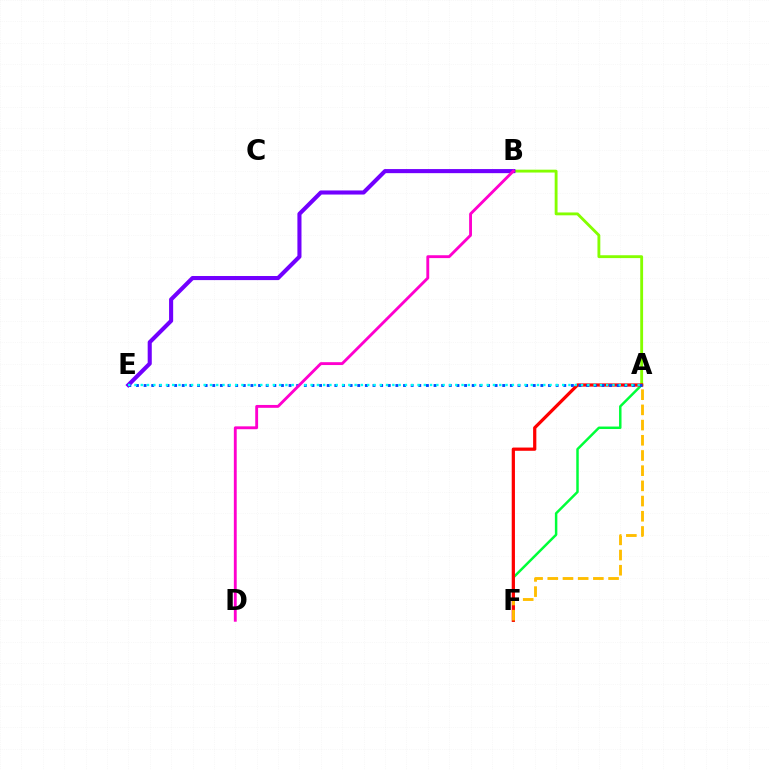{('A', 'B'): [{'color': '#84ff00', 'line_style': 'solid', 'thickness': 2.06}], ('A', 'F'): [{'color': '#00ff39', 'line_style': 'solid', 'thickness': 1.78}, {'color': '#ff0000', 'line_style': 'solid', 'thickness': 2.33}, {'color': '#ffbd00', 'line_style': 'dashed', 'thickness': 2.06}], ('A', 'E'): [{'color': '#004bff', 'line_style': 'dotted', 'thickness': 2.07}, {'color': '#00fff6', 'line_style': 'dotted', 'thickness': 1.71}], ('B', 'E'): [{'color': '#7200ff', 'line_style': 'solid', 'thickness': 2.94}], ('B', 'D'): [{'color': '#ff00cf', 'line_style': 'solid', 'thickness': 2.06}]}